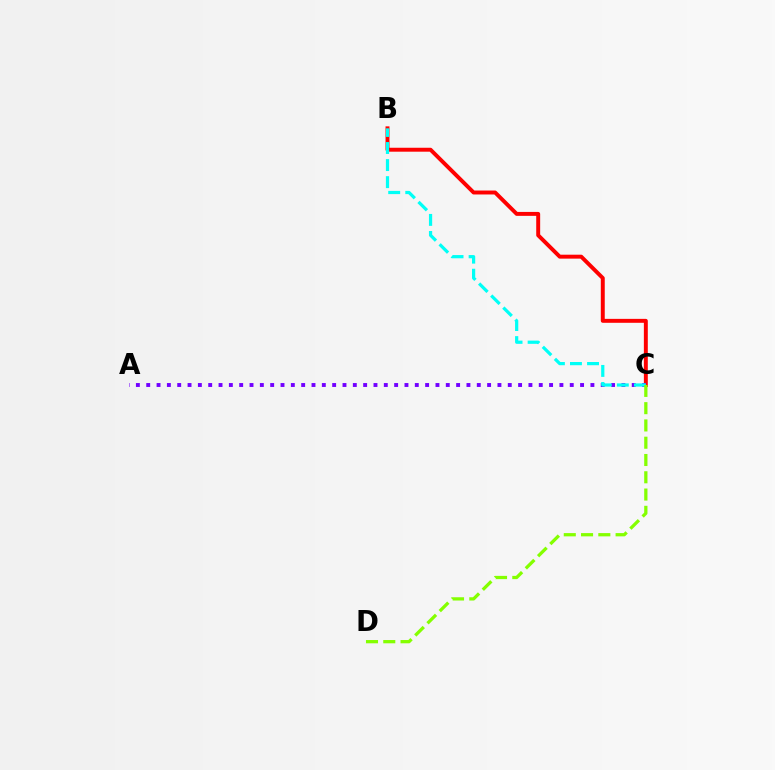{('B', 'C'): [{'color': '#ff0000', 'line_style': 'solid', 'thickness': 2.83}, {'color': '#00fff6', 'line_style': 'dashed', 'thickness': 2.32}], ('A', 'C'): [{'color': '#7200ff', 'line_style': 'dotted', 'thickness': 2.81}], ('C', 'D'): [{'color': '#84ff00', 'line_style': 'dashed', 'thickness': 2.35}]}